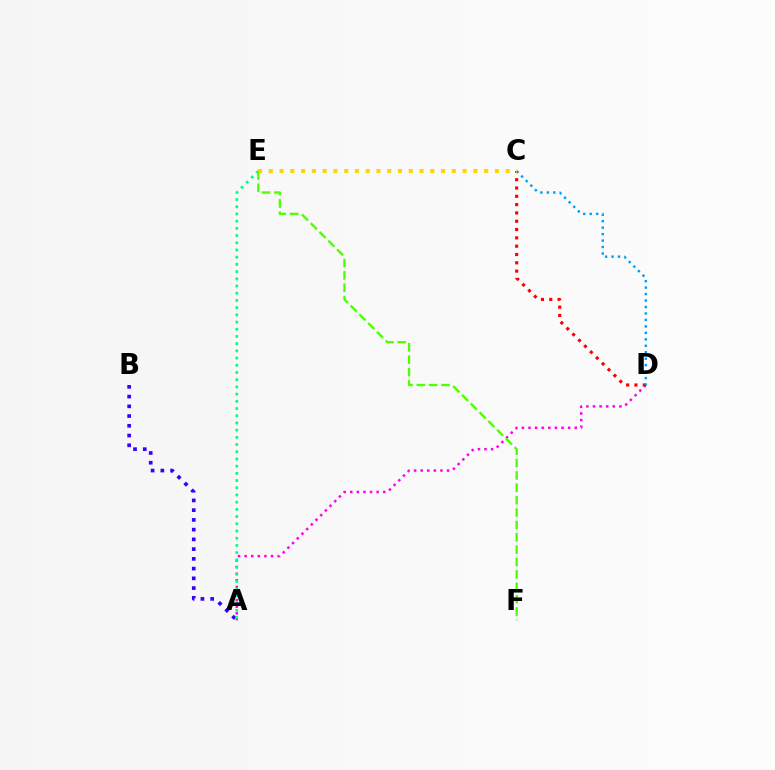{('A', 'D'): [{'color': '#ff00ed', 'line_style': 'dotted', 'thickness': 1.79}], ('C', 'D'): [{'color': '#ff0000', 'line_style': 'dotted', 'thickness': 2.26}, {'color': '#009eff', 'line_style': 'dotted', 'thickness': 1.76}], ('A', 'B'): [{'color': '#3700ff', 'line_style': 'dotted', 'thickness': 2.65}], ('A', 'E'): [{'color': '#00ff86', 'line_style': 'dotted', 'thickness': 1.96}], ('C', 'E'): [{'color': '#ffd500', 'line_style': 'dotted', 'thickness': 2.93}], ('E', 'F'): [{'color': '#4fff00', 'line_style': 'dashed', 'thickness': 1.68}]}